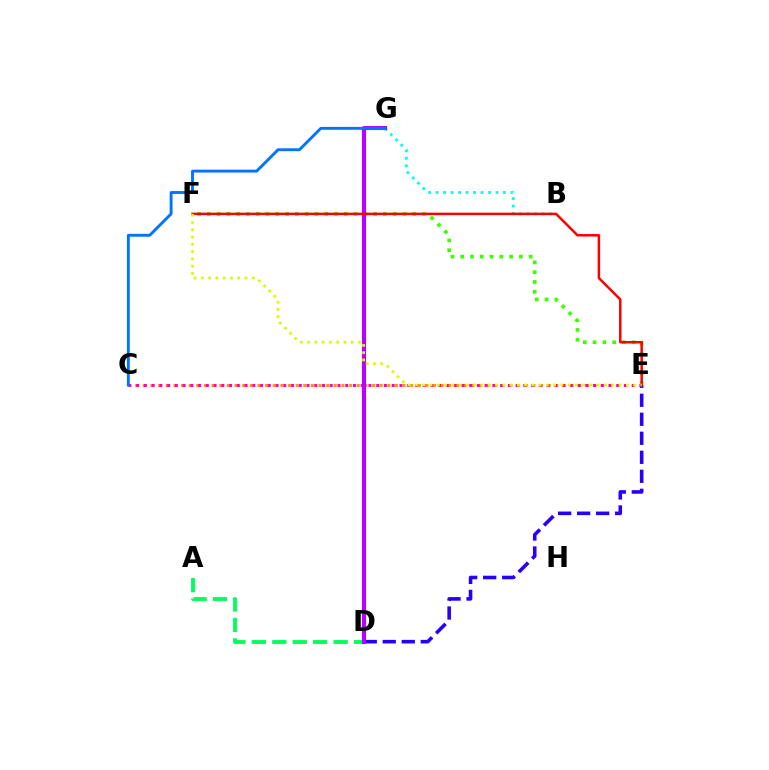{('A', 'D'): [{'color': '#00ff5c', 'line_style': 'dashed', 'thickness': 2.78}], ('E', 'F'): [{'color': '#3dff00', 'line_style': 'dotted', 'thickness': 2.66}, {'color': '#ff0000', 'line_style': 'solid', 'thickness': 1.8}, {'color': '#d1ff00', 'line_style': 'dotted', 'thickness': 1.97}], ('B', 'G'): [{'color': '#00fff6', 'line_style': 'dotted', 'thickness': 2.03}], ('C', 'E'): [{'color': '#ff9400', 'line_style': 'dotted', 'thickness': 2.08}, {'color': '#ff00ac', 'line_style': 'dotted', 'thickness': 2.1}], ('D', 'E'): [{'color': '#2500ff', 'line_style': 'dashed', 'thickness': 2.58}], ('D', 'G'): [{'color': '#b900ff', 'line_style': 'solid', 'thickness': 2.97}], ('C', 'G'): [{'color': '#0074ff', 'line_style': 'solid', 'thickness': 2.08}]}